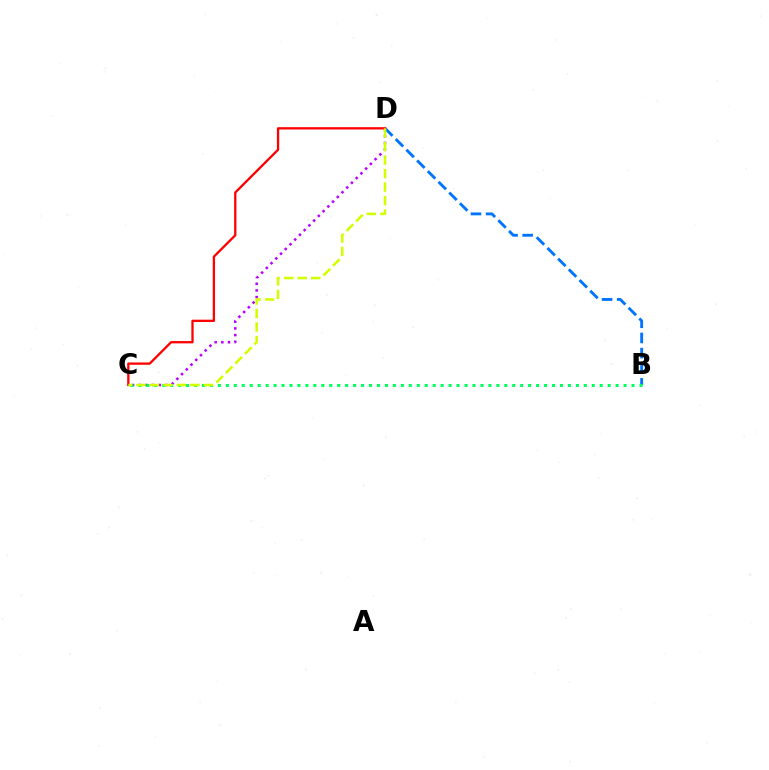{('C', 'D'): [{'color': '#b900ff', 'line_style': 'dotted', 'thickness': 1.82}, {'color': '#ff0000', 'line_style': 'solid', 'thickness': 1.66}, {'color': '#d1ff00', 'line_style': 'dashed', 'thickness': 1.84}], ('B', 'D'): [{'color': '#0074ff', 'line_style': 'dashed', 'thickness': 2.06}], ('B', 'C'): [{'color': '#00ff5c', 'line_style': 'dotted', 'thickness': 2.16}]}